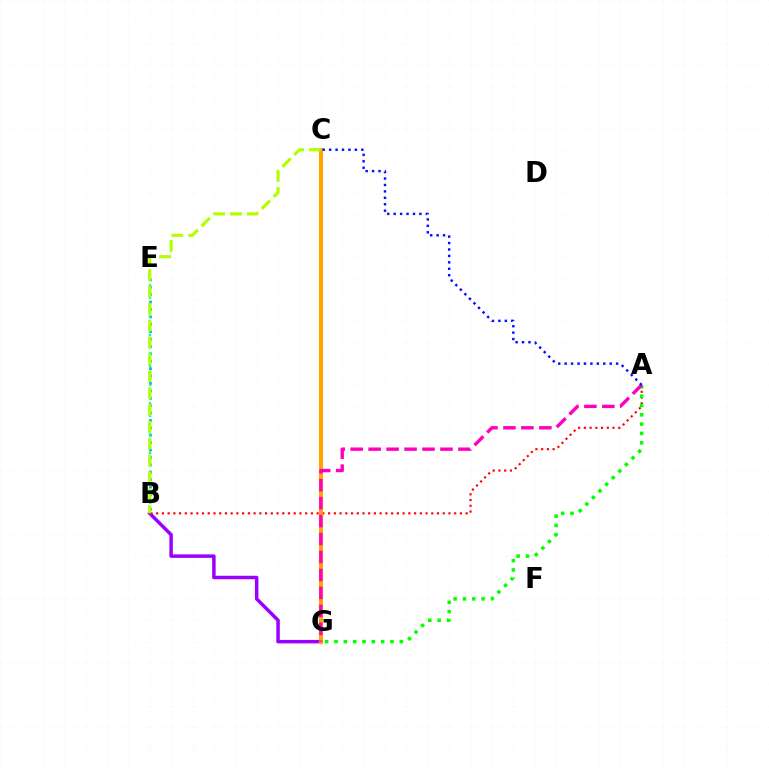{('B', 'E'): [{'color': '#00b5ff', 'line_style': 'dotted', 'thickness': 2.01}, {'color': '#00ff9d', 'line_style': 'dotted', 'thickness': 1.69}], ('B', 'G'): [{'color': '#9b00ff', 'line_style': 'solid', 'thickness': 2.51}], ('A', 'B'): [{'color': '#ff0000', 'line_style': 'dotted', 'thickness': 1.56}], ('A', 'G'): [{'color': '#08ff00', 'line_style': 'dotted', 'thickness': 2.54}, {'color': '#ff00bd', 'line_style': 'dashed', 'thickness': 2.44}], ('C', 'G'): [{'color': '#ffa500', 'line_style': 'solid', 'thickness': 2.98}], ('B', 'C'): [{'color': '#b3ff00', 'line_style': 'dashed', 'thickness': 2.29}], ('A', 'C'): [{'color': '#0010ff', 'line_style': 'dotted', 'thickness': 1.75}]}